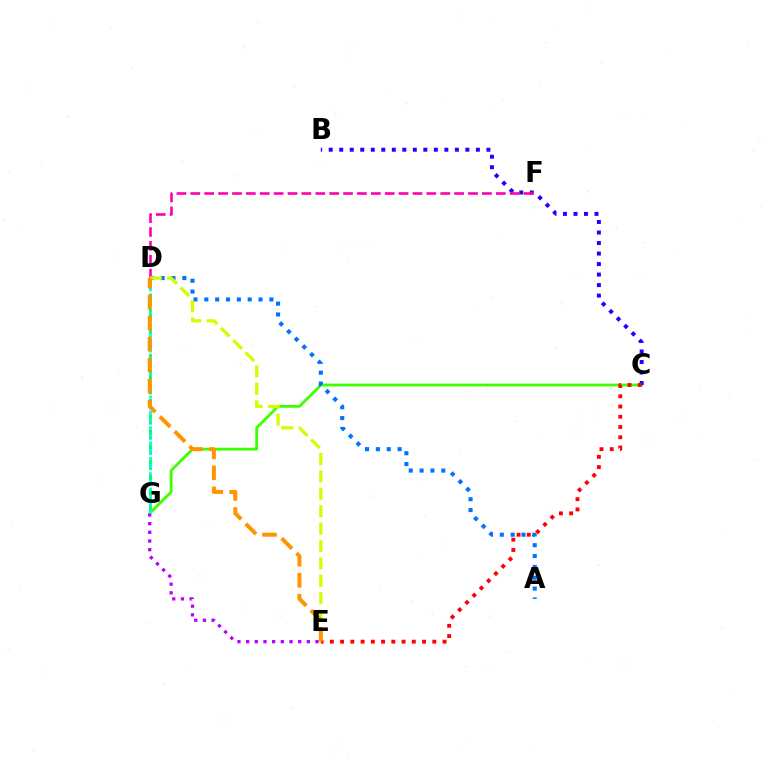{('C', 'G'): [{'color': '#3dff00', 'line_style': 'solid', 'thickness': 2.02}], ('B', 'C'): [{'color': '#2500ff', 'line_style': 'dotted', 'thickness': 2.86}], ('E', 'G'): [{'color': '#b900ff', 'line_style': 'dotted', 'thickness': 2.36}], ('D', 'G'): [{'color': '#00ff5c', 'line_style': 'dashed', 'thickness': 2.05}, {'color': '#00fff6', 'line_style': 'dotted', 'thickness': 2.08}], ('A', 'D'): [{'color': '#0074ff', 'line_style': 'dotted', 'thickness': 2.95}], ('D', 'F'): [{'color': '#ff00ac', 'line_style': 'dashed', 'thickness': 1.89}], ('C', 'E'): [{'color': '#ff0000', 'line_style': 'dotted', 'thickness': 2.78}], ('D', 'E'): [{'color': '#d1ff00', 'line_style': 'dashed', 'thickness': 2.36}, {'color': '#ff9400', 'line_style': 'dashed', 'thickness': 2.85}]}